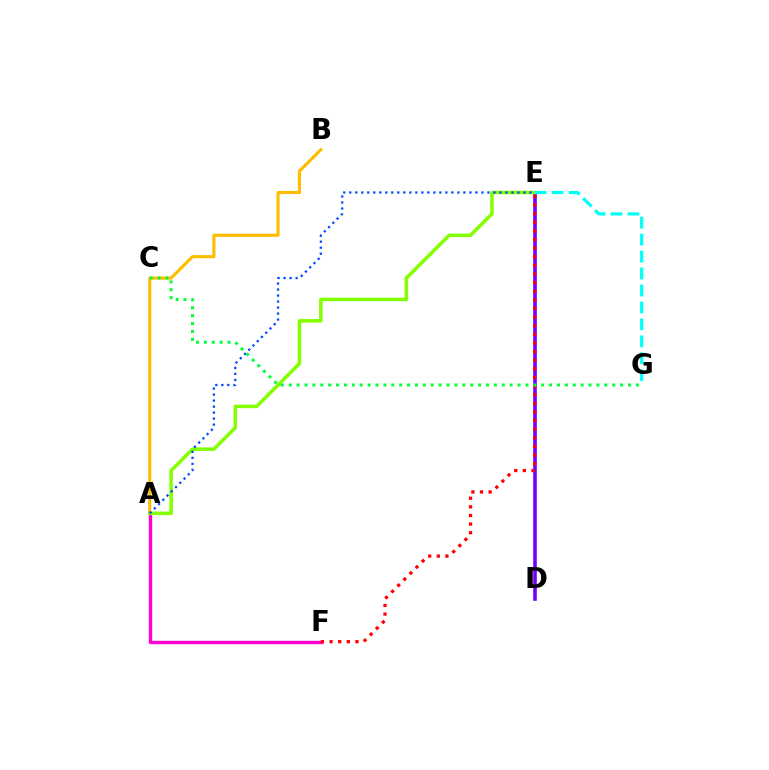{('D', 'E'): [{'color': '#7200ff', 'line_style': 'solid', 'thickness': 2.59}], ('A', 'F'): [{'color': '#ff00cf', 'line_style': 'solid', 'thickness': 2.42}], ('A', 'B'): [{'color': '#ffbd00', 'line_style': 'solid', 'thickness': 2.25}], ('E', 'F'): [{'color': '#ff0000', 'line_style': 'dotted', 'thickness': 2.34}], ('A', 'E'): [{'color': '#84ff00', 'line_style': 'solid', 'thickness': 2.54}, {'color': '#004bff', 'line_style': 'dotted', 'thickness': 1.63}], ('C', 'G'): [{'color': '#00ff39', 'line_style': 'dotted', 'thickness': 2.14}], ('E', 'G'): [{'color': '#00fff6', 'line_style': 'dashed', 'thickness': 2.3}]}